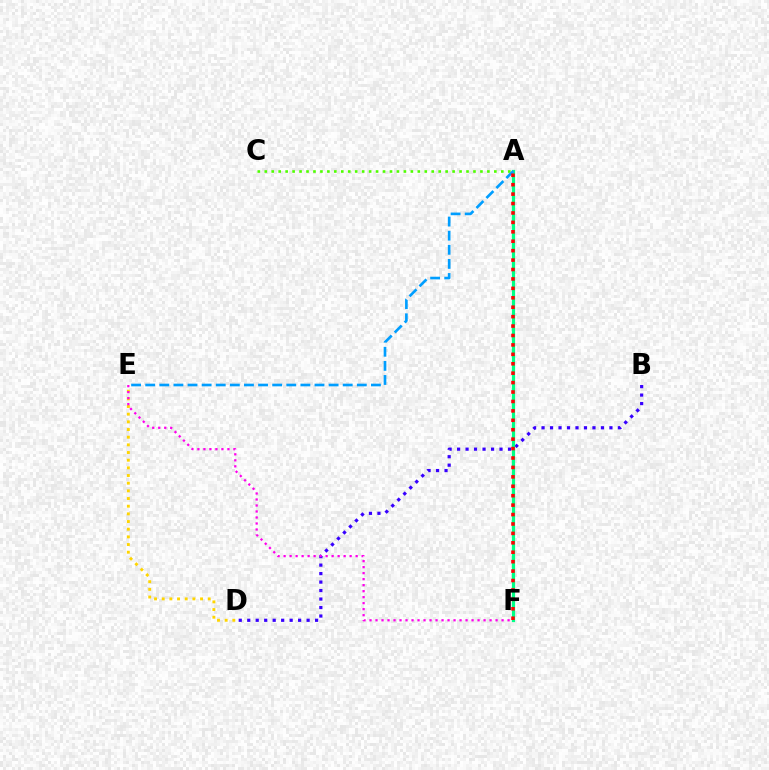{('B', 'D'): [{'color': '#3700ff', 'line_style': 'dotted', 'thickness': 2.3}], ('A', 'F'): [{'color': '#00ff86', 'line_style': 'solid', 'thickness': 2.32}, {'color': '#ff0000', 'line_style': 'dotted', 'thickness': 2.56}], ('D', 'E'): [{'color': '#ffd500', 'line_style': 'dotted', 'thickness': 2.08}], ('A', 'C'): [{'color': '#4fff00', 'line_style': 'dotted', 'thickness': 1.89}], ('A', 'E'): [{'color': '#009eff', 'line_style': 'dashed', 'thickness': 1.92}], ('E', 'F'): [{'color': '#ff00ed', 'line_style': 'dotted', 'thickness': 1.63}]}